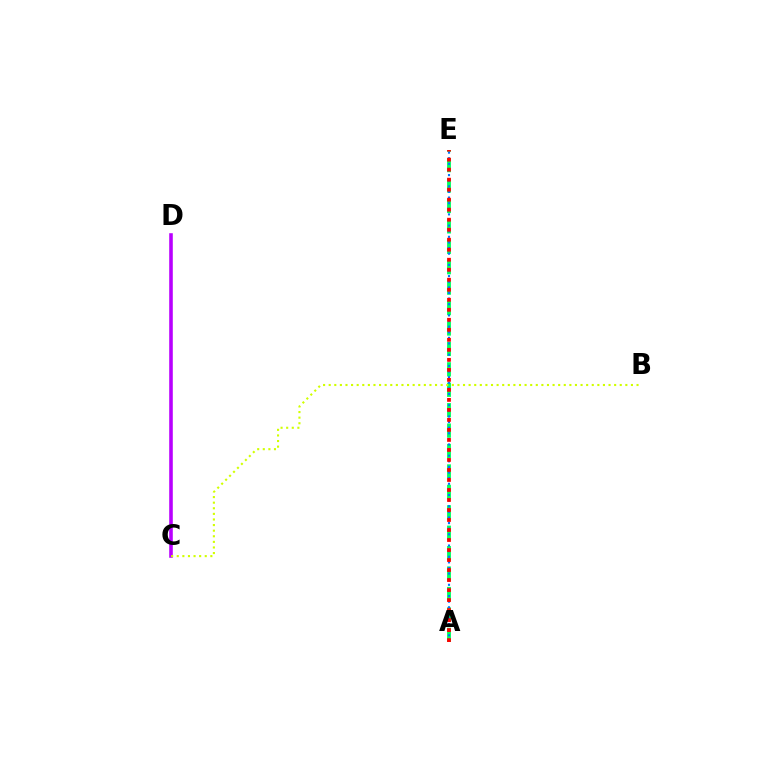{('A', 'E'): [{'color': '#00ff5c', 'line_style': 'dashed', 'thickness': 2.77}, {'color': '#0074ff', 'line_style': 'dotted', 'thickness': 1.52}, {'color': '#ff0000', 'line_style': 'dotted', 'thickness': 2.72}], ('C', 'D'): [{'color': '#b900ff', 'line_style': 'solid', 'thickness': 2.58}], ('B', 'C'): [{'color': '#d1ff00', 'line_style': 'dotted', 'thickness': 1.52}]}